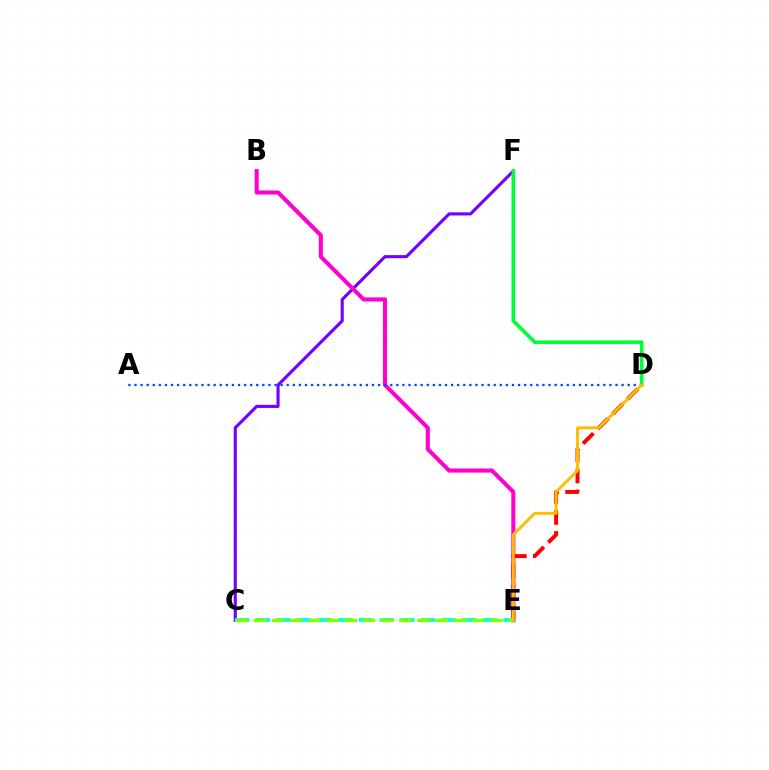{('C', 'F'): [{'color': '#7200ff', 'line_style': 'solid', 'thickness': 2.23}], ('B', 'E'): [{'color': '#ff00cf', 'line_style': 'solid', 'thickness': 2.94}], ('D', 'F'): [{'color': '#00ff39', 'line_style': 'solid', 'thickness': 2.64}], ('D', 'E'): [{'color': '#ff0000', 'line_style': 'dashed', 'thickness': 2.85}, {'color': '#ffbd00', 'line_style': 'solid', 'thickness': 2.12}], ('C', 'E'): [{'color': '#00fff6', 'line_style': 'dashed', 'thickness': 2.8}, {'color': '#84ff00', 'line_style': 'dashed', 'thickness': 2.47}], ('A', 'D'): [{'color': '#004bff', 'line_style': 'dotted', 'thickness': 1.65}]}